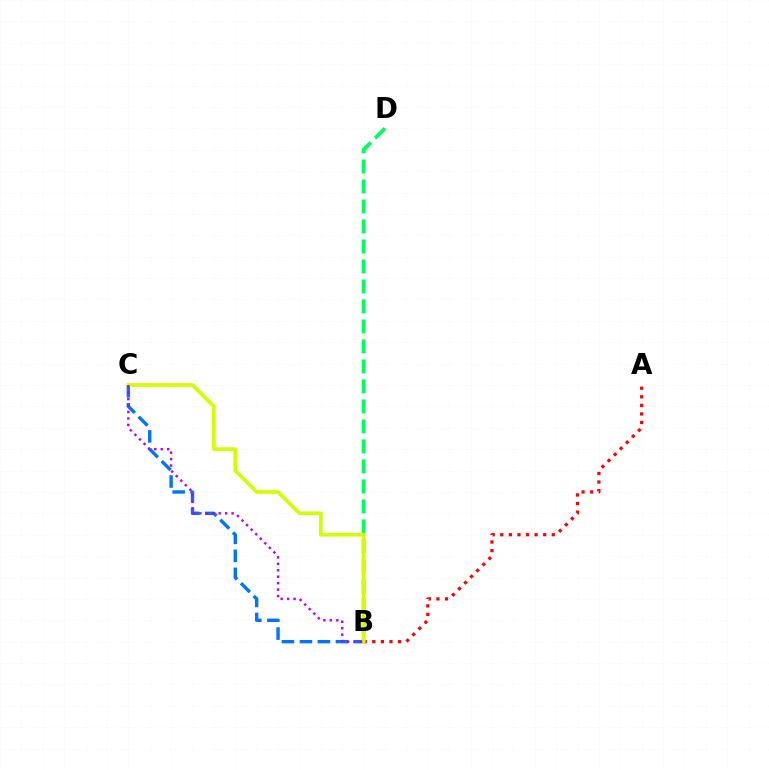{('A', 'B'): [{'color': '#ff0000', 'line_style': 'dotted', 'thickness': 2.33}], ('B', 'D'): [{'color': '#00ff5c', 'line_style': 'dashed', 'thickness': 2.72}], ('B', 'C'): [{'color': '#0074ff', 'line_style': 'dashed', 'thickness': 2.44}, {'color': '#d1ff00', 'line_style': 'solid', 'thickness': 2.67}, {'color': '#b900ff', 'line_style': 'dotted', 'thickness': 1.75}]}